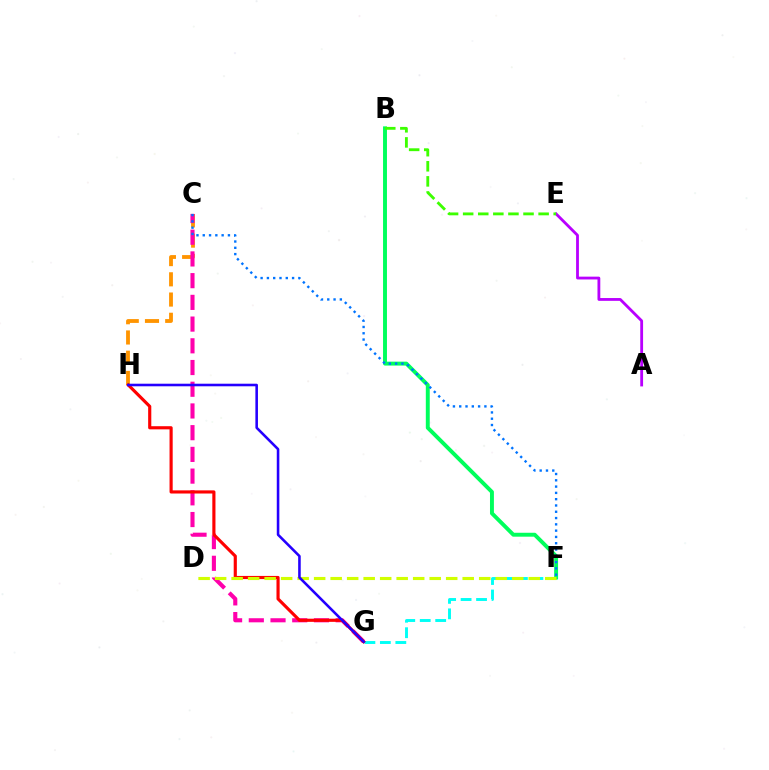{('F', 'G'): [{'color': '#00fff6', 'line_style': 'dashed', 'thickness': 2.1}], ('C', 'H'): [{'color': '#ff9400', 'line_style': 'dashed', 'thickness': 2.75}], ('C', 'G'): [{'color': '#ff00ac', 'line_style': 'dashed', 'thickness': 2.95}], ('B', 'F'): [{'color': '#00ff5c', 'line_style': 'solid', 'thickness': 2.82}], ('A', 'E'): [{'color': '#b900ff', 'line_style': 'solid', 'thickness': 2.03}], ('C', 'F'): [{'color': '#0074ff', 'line_style': 'dotted', 'thickness': 1.71}], ('B', 'E'): [{'color': '#3dff00', 'line_style': 'dashed', 'thickness': 2.05}], ('G', 'H'): [{'color': '#ff0000', 'line_style': 'solid', 'thickness': 2.27}, {'color': '#2500ff', 'line_style': 'solid', 'thickness': 1.86}], ('D', 'F'): [{'color': '#d1ff00', 'line_style': 'dashed', 'thickness': 2.24}]}